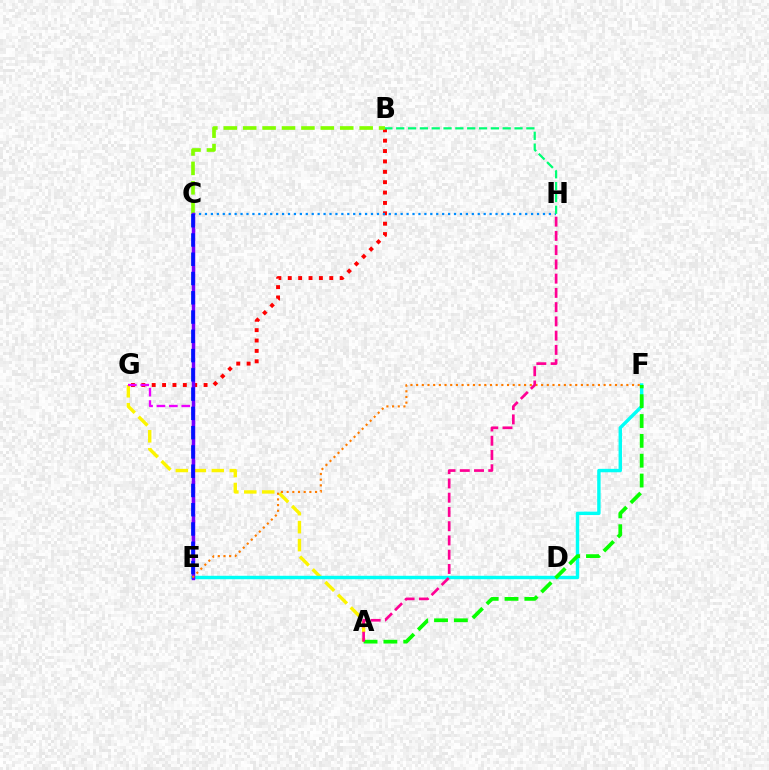{('A', 'G'): [{'color': '#fcf500', 'line_style': 'dashed', 'thickness': 2.44}], ('B', 'G'): [{'color': '#ff0000', 'line_style': 'dotted', 'thickness': 2.82}], ('E', 'F'): [{'color': '#00fff6', 'line_style': 'solid', 'thickness': 2.46}, {'color': '#ff7c00', 'line_style': 'dotted', 'thickness': 1.54}], ('E', 'G'): [{'color': '#ee00ff', 'line_style': 'dashed', 'thickness': 1.69}], ('C', 'H'): [{'color': '#008cff', 'line_style': 'dotted', 'thickness': 1.61}], ('A', 'F'): [{'color': '#08ff00', 'line_style': 'dashed', 'thickness': 2.69}], ('B', 'C'): [{'color': '#84ff00', 'line_style': 'dashed', 'thickness': 2.64}], ('B', 'H'): [{'color': '#00ff74', 'line_style': 'dashed', 'thickness': 1.61}], ('C', 'E'): [{'color': '#7200ff', 'line_style': 'solid', 'thickness': 2.51}, {'color': '#0010ff', 'line_style': 'dashed', 'thickness': 2.62}], ('A', 'H'): [{'color': '#ff0094', 'line_style': 'dashed', 'thickness': 1.94}]}